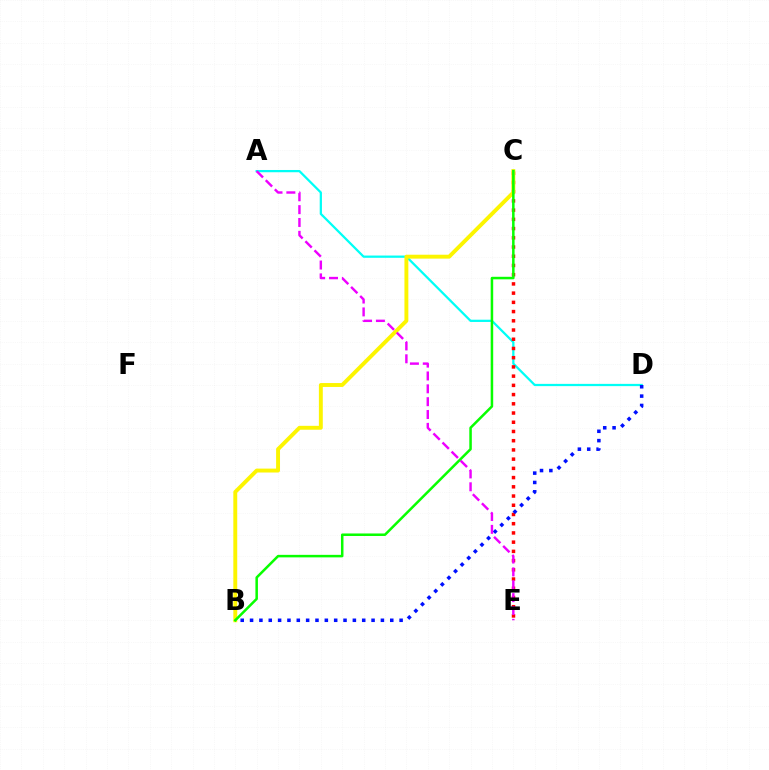{('A', 'D'): [{'color': '#00fff6', 'line_style': 'solid', 'thickness': 1.62}], ('C', 'E'): [{'color': '#ff0000', 'line_style': 'dotted', 'thickness': 2.51}], ('B', 'C'): [{'color': '#fcf500', 'line_style': 'solid', 'thickness': 2.81}, {'color': '#08ff00', 'line_style': 'solid', 'thickness': 1.81}], ('B', 'D'): [{'color': '#0010ff', 'line_style': 'dotted', 'thickness': 2.54}], ('A', 'E'): [{'color': '#ee00ff', 'line_style': 'dashed', 'thickness': 1.75}]}